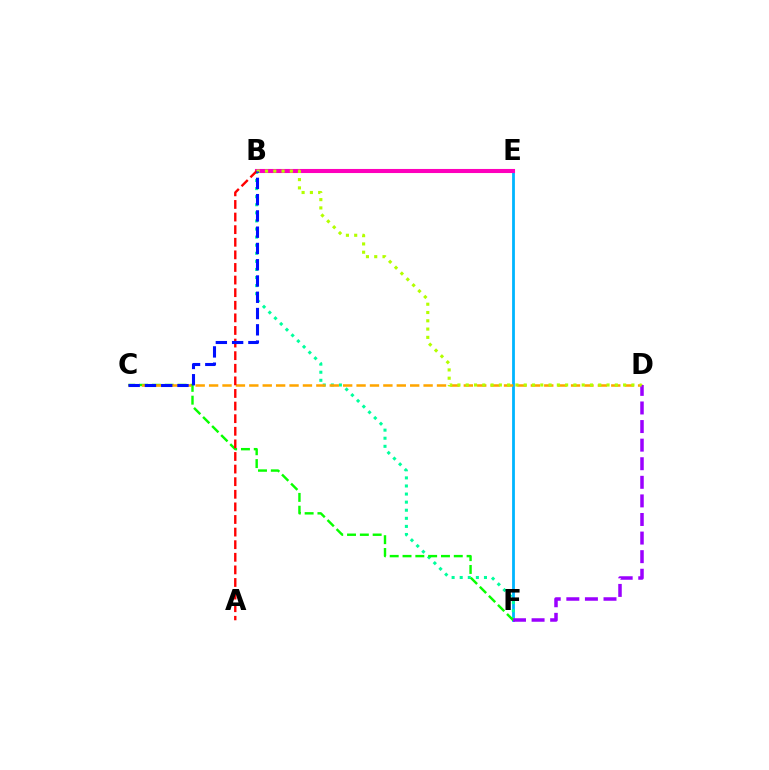{('E', 'F'): [{'color': '#00b5ff', 'line_style': 'solid', 'thickness': 2.02}], ('B', 'F'): [{'color': '#00ff9d', 'line_style': 'dotted', 'thickness': 2.2}], ('C', 'F'): [{'color': '#08ff00', 'line_style': 'dashed', 'thickness': 1.74}], ('C', 'D'): [{'color': '#ffa500', 'line_style': 'dashed', 'thickness': 1.82}], ('D', 'F'): [{'color': '#9b00ff', 'line_style': 'dashed', 'thickness': 2.52}], ('B', 'E'): [{'color': '#ff00bd', 'line_style': 'solid', 'thickness': 2.94}], ('A', 'B'): [{'color': '#ff0000', 'line_style': 'dashed', 'thickness': 1.71}], ('B', 'D'): [{'color': '#b3ff00', 'line_style': 'dotted', 'thickness': 2.25}], ('B', 'C'): [{'color': '#0010ff', 'line_style': 'dashed', 'thickness': 2.21}]}